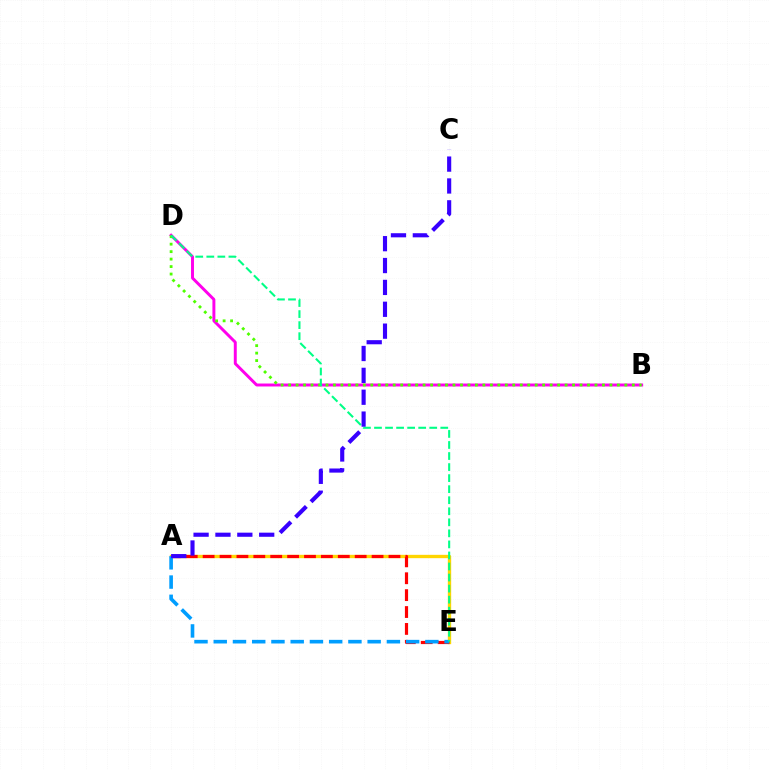{('B', 'D'): [{'color': '#ff00ed', 'line_style': 'solid', 'thickness': 2.12}, {'color': '#4fff00', 'line_style': 'dotted', 'thickness': 2.03}], ('A', 'E'): [{'color': '#ffd500', 'line_style': 'solid', 'thickness': 2.41}, {'color': '#ff0000', 'line_style': 'dashed', 'thickness': 2.29}, {'color': '#009eff', 'line_style': 'dashed', 'thickness': 2.61}], ('D', 'E'): [{'color': '#00ff86', 'line_style': 'dashed', 'thickness': 1.5}], ('A', 'C'): [{'color': '#3700ff', 'line_style': 'dashed', 'thickness': 2.97}]}